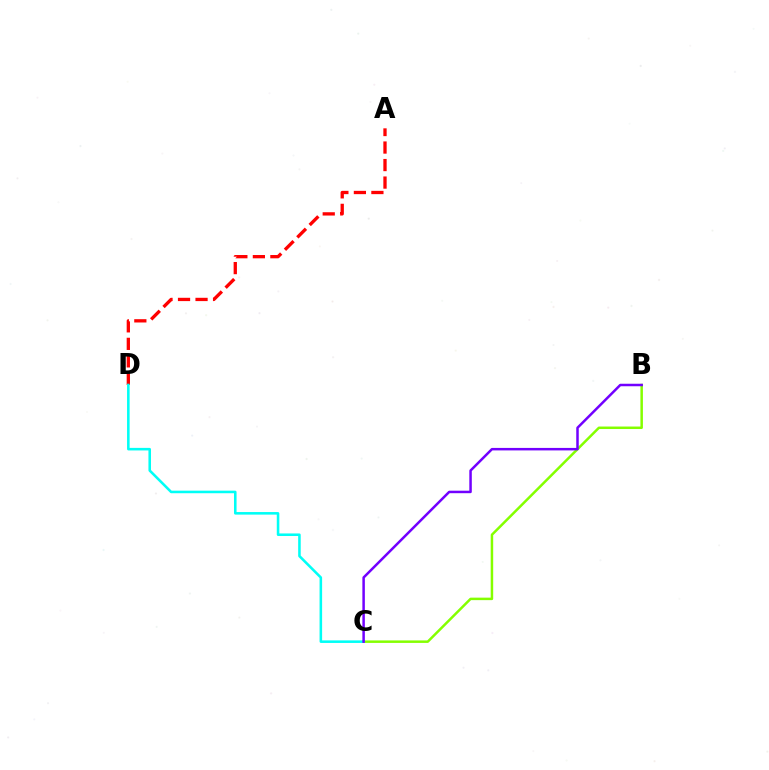{('A', 'D'): [{'color': '#ff0000', 'line_style': 'dashed', 'thickness': 2.38}], ('B', 'C'): [{'color': '#84ff00', 'line_style': 'solid', 'thickness': 1.8}, {'color': '#7200ff', 'line_style': 'solid', 'thickness': 1.8}], ('C', 'D'): [{'color': '#00fff6', 'line_style': 'solid', 'thickness': 1.85}]}